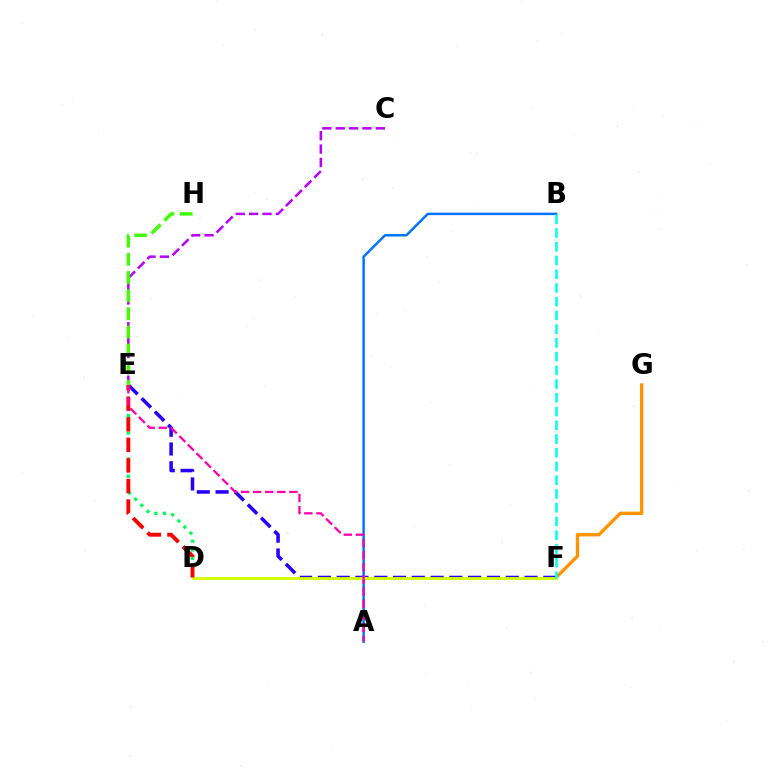{('F', 'G'): [{'color': '#ff9400', 'line_style': 'solid', 'thickness': 2.41}], ('C', 'E'): [{'color': '#b900ff', 'line_style': 'dashed', 'thickness': 1.82}], ('E', 'F'): [{'color': '#2500ff', 'line_style': 'dashed', 'thickness': 2.55}], ('A', 'B'): [{'color': '#0074ff', 'line_style': 'solid', 'thickness': 1.78}], ('D', 'E'): [{'color': '#00ff5c', 'line_style': 'dotted', 'thickness': 2.35}, {'color': '#ff0000', 'line_style': 'dashed', 'thickness': 2.79}], ('D', 'F'): [{'color': '#d1ff00', 'line_style': 'solid', 'thickness': 2.04}], ('A', 'E'): [{'color': '#ff00ac', 'line_style': 'dashed', 'thickness': 1.64}], ('B', 'F'): [{'color': '#00fff6', 'line_style': 'dashed', 'thickness': 1.87}], ('E', 'H'): [{'color': '#3dff00', 'line_style': 'dashed', 'thickness': 2.47}]}